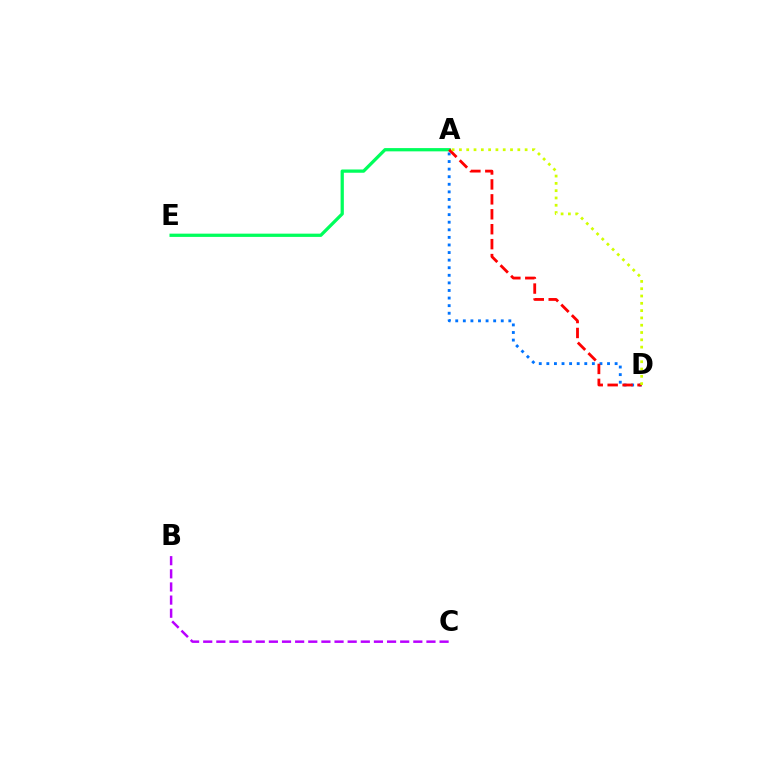{('A', 'E'): [{'color': '#00ff5c', 'line_style': 'solid', 'thickness': 2.35}], ('A', 'D'): [{'color': '#0074ff', 'line_style': 'dotted', 'thickness': 2.06}, {'color': '#ff0000', 'line_style': 'dashed', 'thickness': 2.03}, {'color': '#d1ff00', 'line_style': 'dotted', 'thickness': 1.98}], ('B', 'C'): [{'color': '#b900ff', 'line_style': 'dashed', 'thickness': 1.78}]}